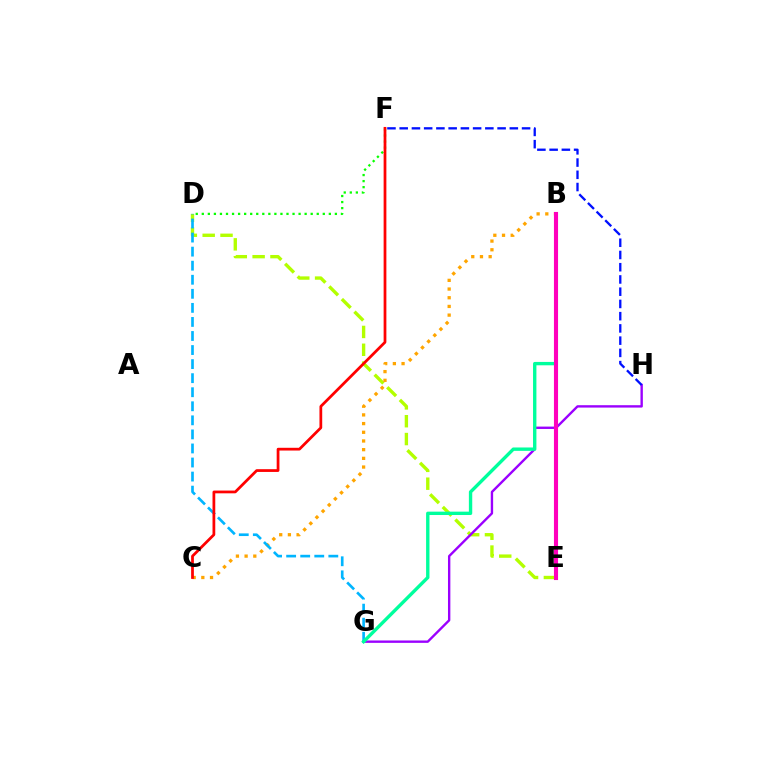{('D', 'E'): [{'color': '#b3ff00', 'line_style': 'dashed', 'thickness': 2.42}], ('G', 'H'): [{'color': '#9b00ff', 'line_style': 'solid', 'thickness': 1.71}], ('F', 'H'): [{'color': '#0010ff', 'line_style': 'dashed', 'thickness': 1.66}], ('B', 'C'): [{'color': '#ffa500', 'line_style': 'dotted', 'thickness': 2.36}], ('D', 'F'): [{'color': '#08ff00', 'line_style': 'dotted', 'thickness': 1.64}], ('D', 'G'): [{'color': '#00b5ff', 'line_style': 'dashed', 'thickness': 1.91}], ('C', 'F'): [{'color': '#ff0000', 'line_style': 'solid', 'thickness': 1.98}], ('B', 'G'): [{'color': '#00ff9d', 'line_style': 'solid', 'thickness': 2.43}], ('B', 'E'): [{'color': '#ff00bd', 'line_style': 'solid', 'thickness': 2.96}]}